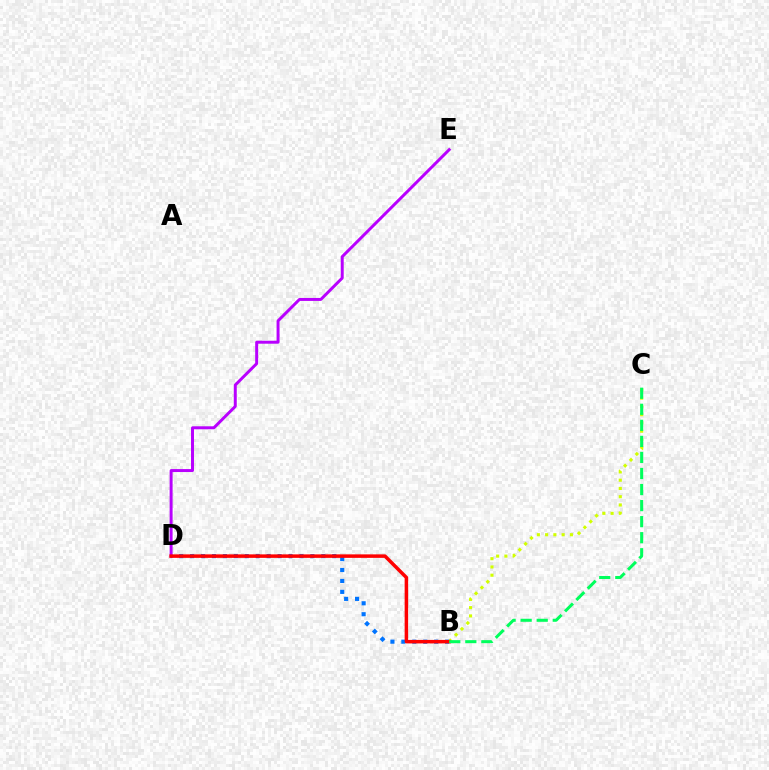{('B', 'C'): [{'color': '#d1ff00', 'line_style': 'dotted', 'thickness': 2.24}, {'color': '#00ff5c', 'line_style': 'dashed', 'thickness': 2.18}], ('B', 'D'): [{'color': '#0074ff', 'line_style': 'dotted', 'thickness': 2.97}, {'color': '#ff0000', 'line_style': 'solid', 'thickness': 2.52}], ('D', 'E'): [{'color': '#b900ff', 'line_style': 'solid', 'thickness': 2.14}]}